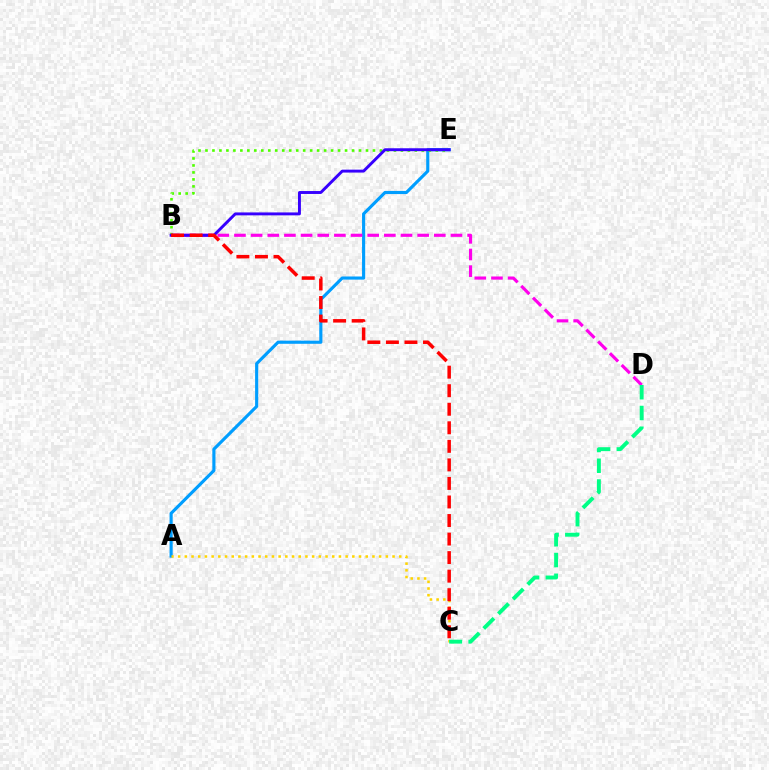{('A', 'E'): [{'color': '#009eff', 'line_style': 'solid', 'thickness': 2.26}], ('B', 'E'): [{'color': '#4fff00', 'line_style': 'dotted', 'thickness': 1.9}, {'color': '#3700ff', 'line_style': 'solid', 'thickness': 2.1}], ('B', 'D'): [{'color': '#ff00ed', 'line_style': 'dashed', 'thickness': 2.26}], ('A', 'C'): [{'color': '#ffd500', 'line_style': 'dotted', 'thickness': 1.82}], ('C', 'D'): [{'color': '#00ff86', 'line_style': 'dashed', 'thickness': 2.82}], ('B', 'C'): [{'color': '#ff0000', 'line_style': 'dashed', 'thickness': 2.52}]}